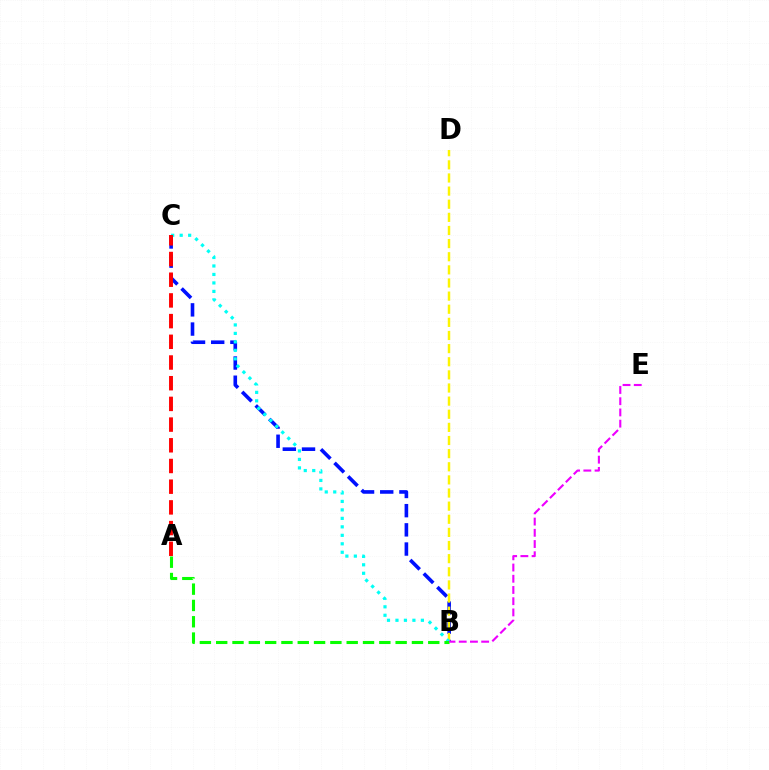{('B', 'C'): [{'color': '#0010ff', 'line_style': 'dashed', 'thickness': 2.61}, {'color': '#00fff6', 'line_style': 'dotted', 'thickness': 2.3}], ('B', 'D'): [{'color': '#fcf500', 'line_style': 'dashed', 'thickness': 1.78}], ('A', 'B'): [{'color': '#08ff00', 'line_style': 'dashed', 'thickness': 2.22}], ('B', 'E'): [{'color': '#ee00ff', 'line_style': 'dashed', 'thickness': 1.52}], ('A', 'C'): [{'color': '#ff0000', 'line_style': 'dashed', 'thickness': 2.81}]}